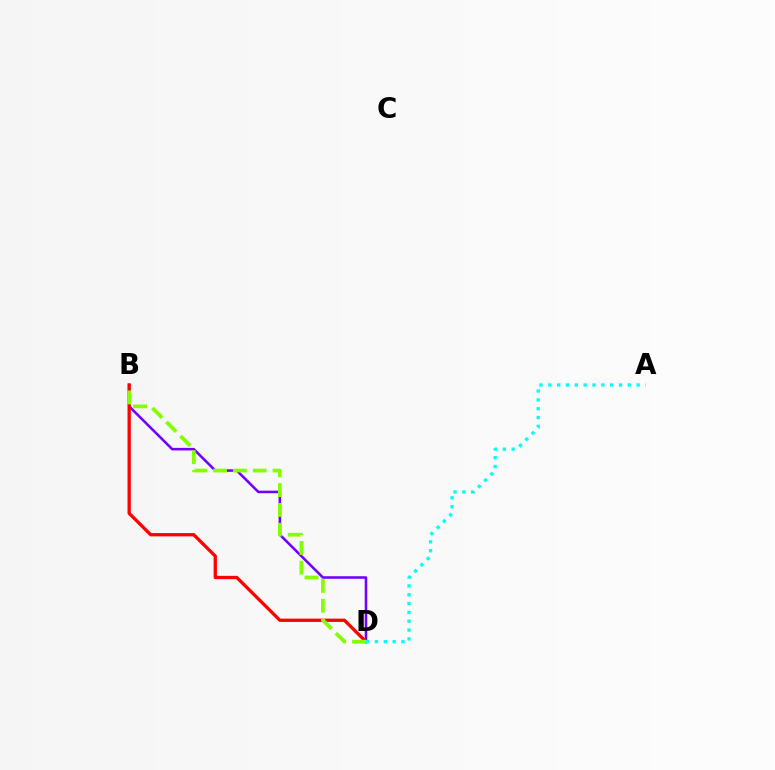{('B', 'D'): [{'color': '#7200ff', 'line_style': 'solid', 'thickness': 1.85}, {'color': '#ff0000', 'line_style': 'solid', 'thickness': 2.37}, {'color': '#84ff00', 'line_style': 'dashed', 'thickness': 2.69}], ('A', 'D'): [{'color': '#00fff6', 'line_style': 'dotted', 'thickness': 2.4}]}